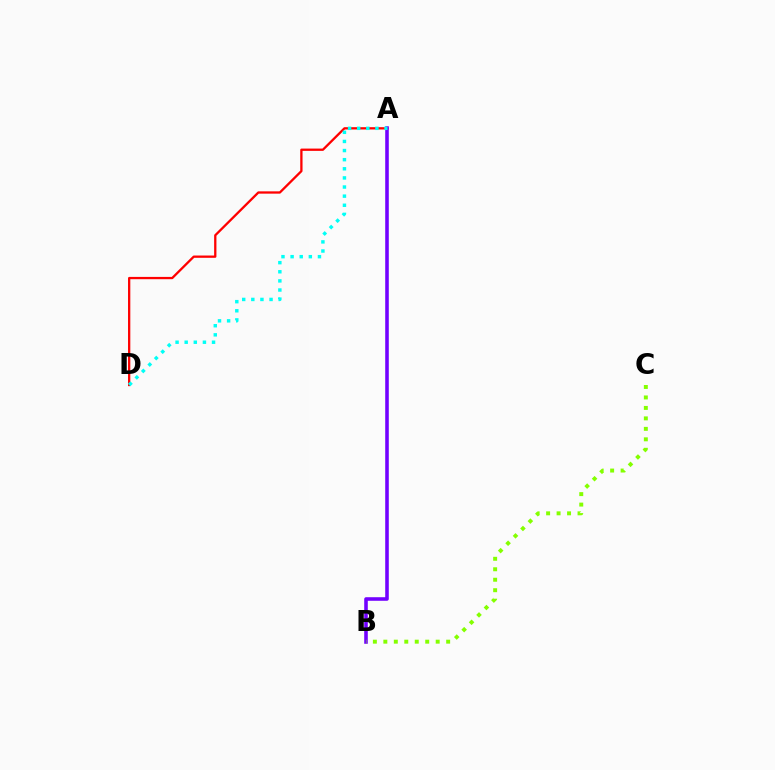{('A', 'D'): [{'color': '#ff0000', 'line_style': 'solid', 'thickness': 1.65}, {'color': '#00fff6', 'line_style': 'dotted', 'thickness': 2.48}], ('A', 'B'): [{'color': '#7200ff', 'line_style': 'solid', 'thickness': 2.57}], ('B', 'C'): [{'color': '#84ff00', 'line_style': 'dotted', 'thickness': 2.84}]}